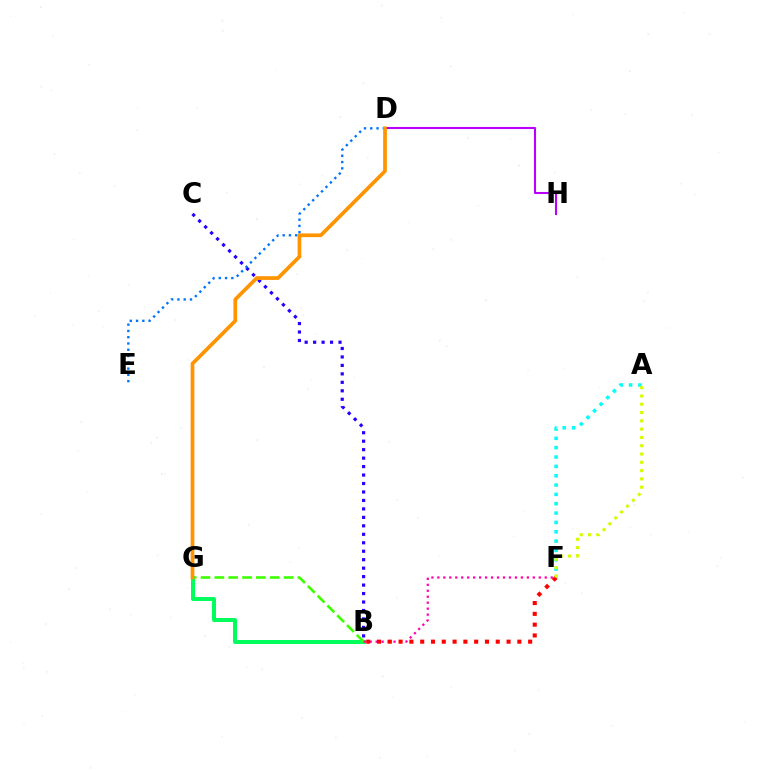{('B', 'G'): [{'color': '#00ff5c', 'line_style': 'solid', 'thickness': 2.88}, {'color': '#3dff00', 'line_style': 'dashed', 'thickness': 1.88}], ('D', 'H'): [{'color': '#b900ff', 'line_style': 'solid', 'thickness': 1.5}], ('B', 'C'): [{'color': '#2500ff', 'line_style': 'dotted', 'thickness': 2.3}], ('A', 'F'): [{'color': '#00fff6', 'line_style': 'dotted', 'thickness': 2.54}, {'color': '#d1ff00', 'line_style': 'dotted', 'thickness': 2.25}], ('D', 'E'): [{'color': '#0074ff', 'line_style': 'dotted', 'thickness': 1.71}], ('B', 'F'): [{'color': '#ff00ac', 'line_style': 'dotted', 'thickness': 1.62}, {'color': '#ff0000', 'line_style': 'dotted', 'thickness': 2.93}], ('D', 'G'): [{'color': '#ff9400', 'line_style': 'solid', 'thickness': 2.67}]}